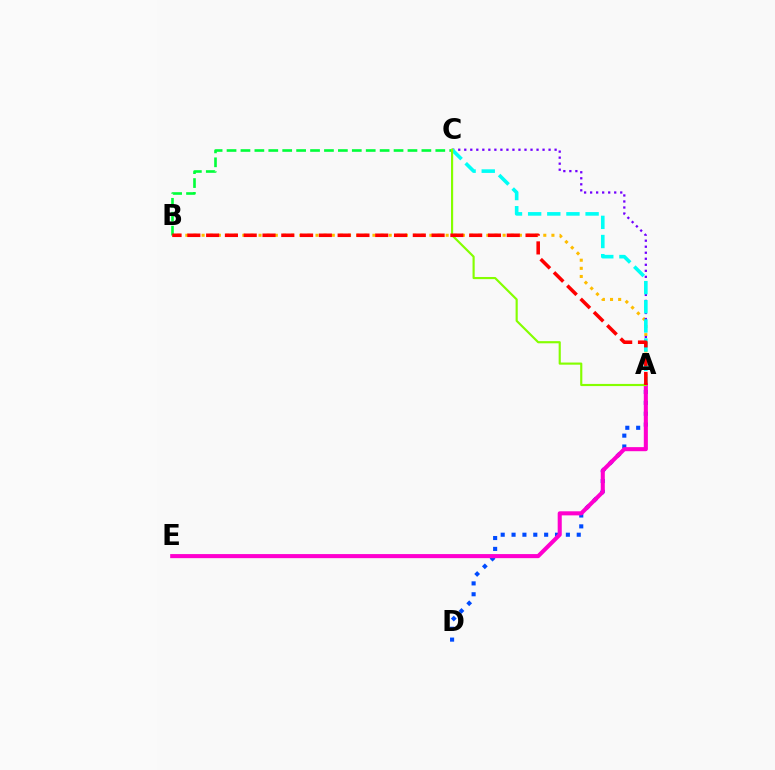{('A', 'D'): [{'color': '#004bff', 'line_style': 'dotted', 'thickness': 2.95}], ('A', 'B'): [{'color': '#ffbd00', 'line_style': 'dotted', 'thickness': 2.21}, {'color': '#ff0000', 'line_style': 'dashed', 'thickness': 2.55}], ('A', 'C'): [{'color': '#7200ff', 'line_style': 'dotted', 'thickness': 1.64}, {'color': '#00fff6', 'line_style': 'dashed', 'thickness': 2.6}, {'color': '#84ff00', 'line_style': 'solid', 'thickness': 1.55}], ('B', 'C'): [{'color': '#00ff39', 'line_style': 'dashed', 'thickness': 1.89}], ('A', 'E'): [{'color': '#ff00cf', 'line_style': 'solid', 'thickness': 2.93}]}